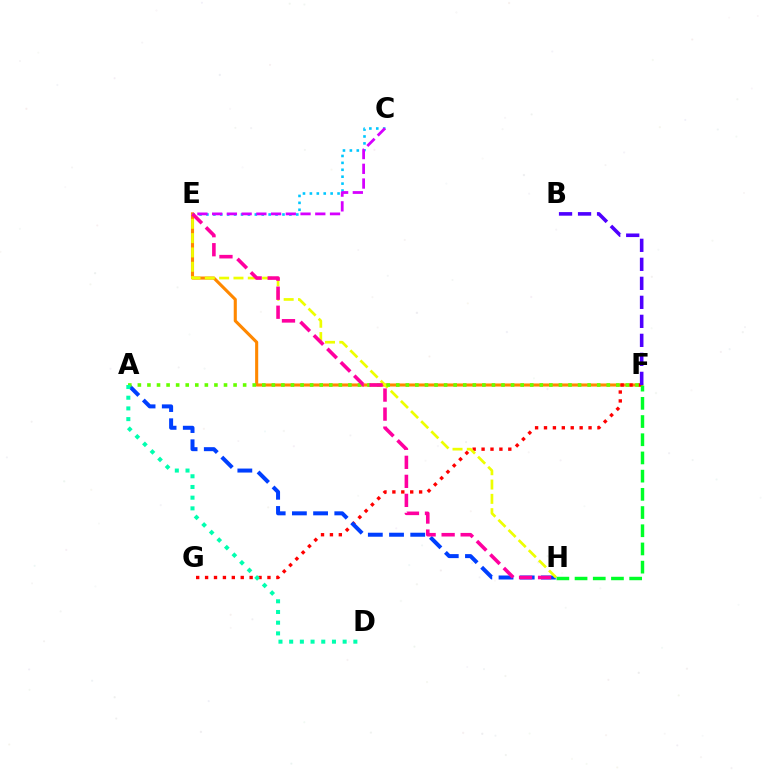{('E', 'F'): [{'color': '#ff8800', 'line_style': 'solid', 'thickness': 2.23}], ('F', 'G'): [{'color': '#ff0000', 'line_style': 'dotted', 'thickness': 2.42}], ('A', 'H'): [{'color': '#003fff', 'line_style': 'dashed', 'thickness': 2.88}], ('E', 'H'): [{'color': '#eeff00', 'line_style': 'dashed', 'thickness': 1.95}, {'color': '#ff00a0', 'line_style': 'dashed', 'thickness': 2.58}], ('F', 'H'): [{'color': '#00ff27', 'line_style': 'dashed', 'thickness': 2.47}], ('A', 'F'): [{'color': '#66ff00', 'line_style': 'dotted', 'thickness': 2.6}], ('C', 'E'): [{'color': '#00c7ff', 'line_style': 'dotted', 'thickness': 1.88}, {'color': '#d600ff', 'line_style': 'dashed', 'thickness': 2.0}], ('B', 'F'): [{'color': '#4f00ff', 'line_style': 'dashed', 'thickness': 2.58}], ('A', 'D'): [{'color': '#00ffaf', 'line_style': 'dotted', 'thickness': 2.91}]}